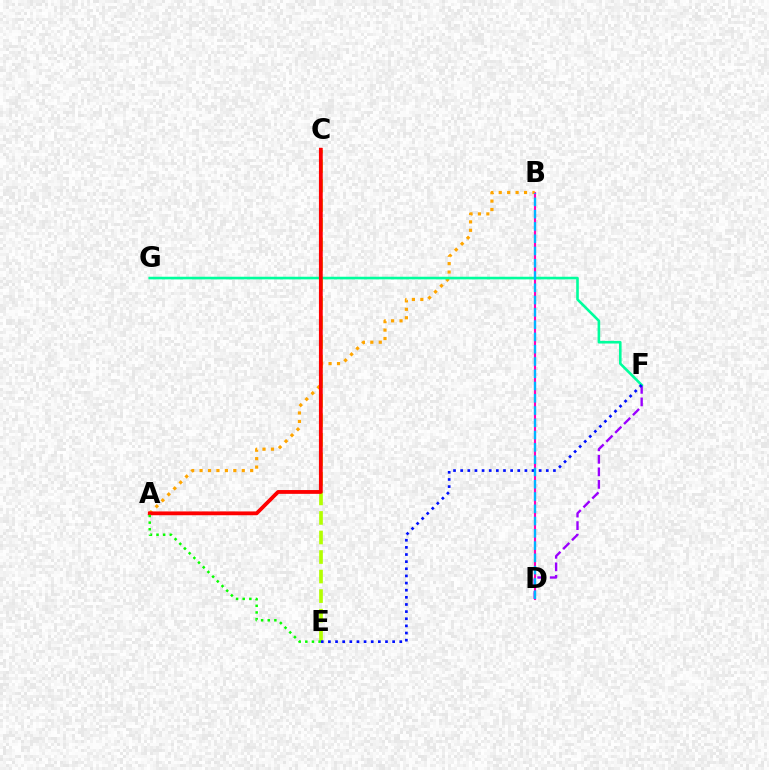{('B', 'D'): [{'color': '#ff00bd', 'line_style': 'solid', 'thickness': 1.53}, {'color': '#00b5ff', 'line_style': 'dashed', 'thickness': 1.67}], ('C', 'E'): [{'color': '#b3ff00', 'line_style': 'dashed', 'thickness': 2.65}], ('A', 'B'): [{'color': '#ffa500', 'line_style': 'dotted', 'thickness': 2.29}], ('D', 'F'): [{'color': '#9b00ff', 'line_style': 'dashed', 'thickness': 1.7}], ('F', 'G'): [{'color': '#00ff9d', 'line_style': 'solid', 'thickness': 1.88}], ('E', 'F'): [{'color': '#0010ff', 'line_style': 'dotted', 'thickness': 1.94}], ('A', 'C'): [{'color': '#ff0000', 'line_style': 'solid', 'thickness': 2.74}], ('A', 'E'): [{'color': '#08ff00', 'line_style': 'dotted', 'thickness': 1.8}]}